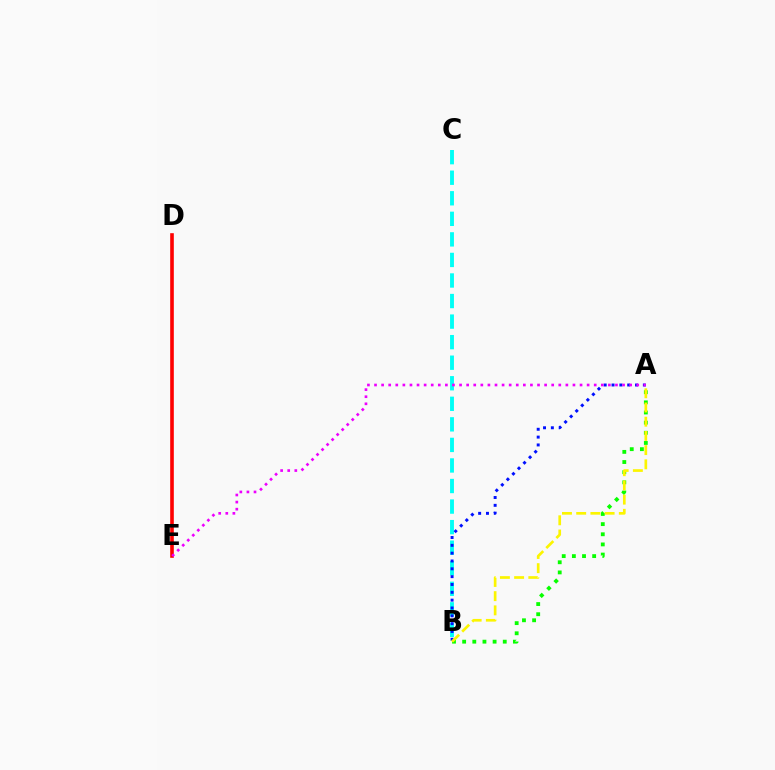{('B', 'C'): [{'color': '#00fff6', 'line_style': 'dashed', 'thickness': 2.79}], ('D', 'E'): [{'color': '#ff0000', 'line_style': 'solid', 'thickness': 2.61}], ('A', 'B'): [{'color': '#0010ff', 'line_style': 'dotted', 'thickness': 2.13}, {'color': '#08ff00', 'line_style': 'dotted', 'thickness': 2.76}, {'color': '#fcf500', 'line_style': 'dashed', 'thickness': 1.93}], ('A', 'E'): [{'color': '#ee00ff', 'line_style': 'dotted', 'thickness': 1.93}]}